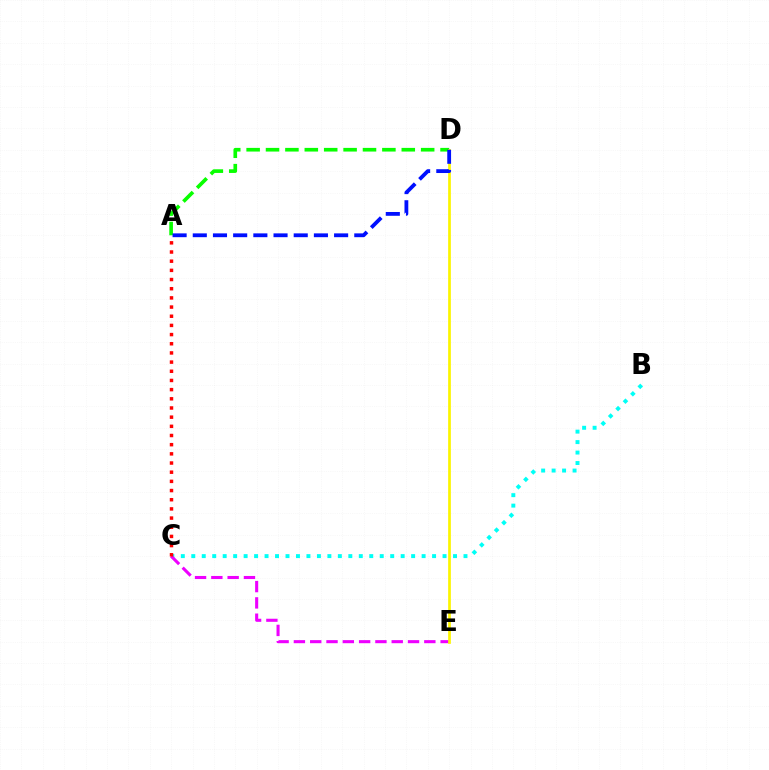{('A', 'D'): [{'color': '#08ff00', 'line_style': 'dashed', 'thickness': 2.63}, {'color': '#0010ff', 'line_style': 'dashed', 'thickness': 2.74}], ('B', 'C'): [{'color': '#00fff6', 'line_style': 'dotted', 'thickness': 2.84}], ('C', 'E'): [{'color': '#ee00ff', 'line_style': 'dashed', 'thickness': 2.21}], ('D', 'E'): [{'color': '#fcf500', 'line_style': 'solid', 'thickness': 1.96}], ('A', 'C'): [{'color': '#ff0000', 'line_style': 'dotted', 'thickness': 2.49}]}